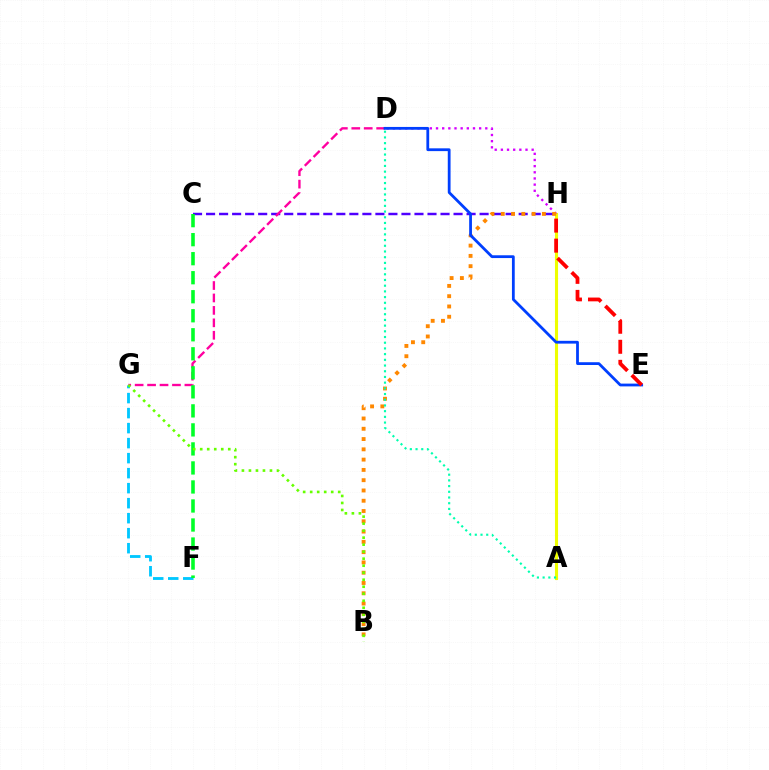{('C', 'H'): [{'color': '#4f00ff', 'line_style': 'dashed', 'thickness': 1.77}], ('D', 'G'): [{'color': '#ff00a0', 'line_style': 'dashed', 'thickness': 1.69}], ('F', 'G'): [{'color': '#00c7ff', 'line_style': 'dashed', 'thickness': 2.04}], ('A', 'H'): [{'color': '#eeff00', 'line_style': 'solid', 'thickness': 2.23}], ('C', 'F'): [{'color': '#00ff27', 'line_style': 'dashed', 'thickness': 2.58}], ('D', 'H'): [{'color': '#d600ff', 'line_style': 'dotted', 'thickness': 1.67}], ('B', 'H'): [{'color': '#ff8800', 'line_style': 'dotted', 'thickness': 2.79}], ('B', 'G'): [{'color': '#66ff00', 'line_style': 'dotted', 'thickness': 1.9}], ('A', 'D'): [{'color': '#00ffaf', 'line_style': 'dotted', 'thickness': 1.55}], ('D', 'E'): [{'color': '#003fff', 'line_style': 'solid', 'thickness': 2.01}], ('E', 'H'): [{'color': '#ff0000', 'line_style': 'dashed', 'thickness': 2.72}]}